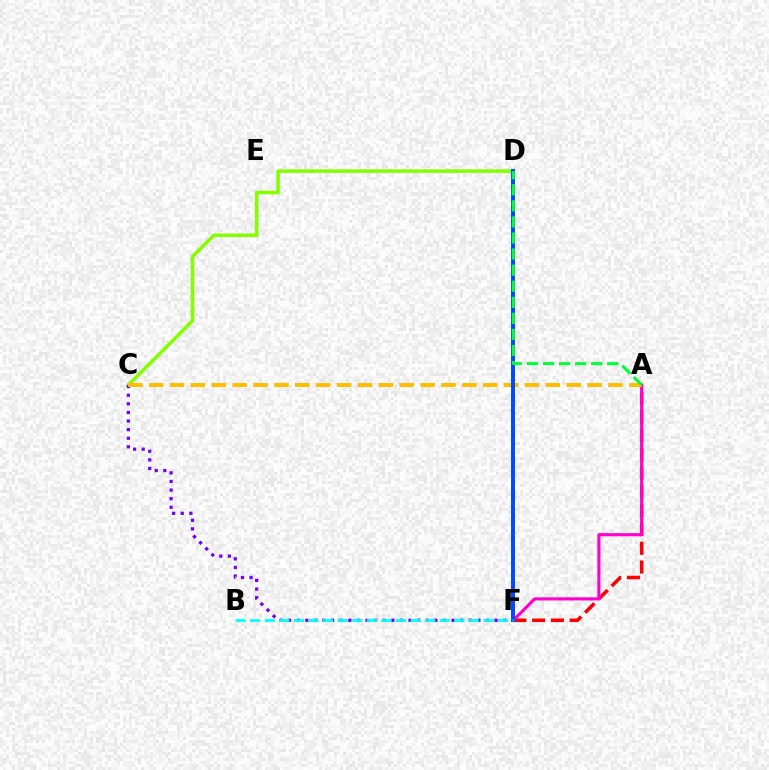{('A', 'F'): [{'color': '#ff0000', 'line_style': 'dashed', 'thickness': 2.55}, {'color': '#ff00cf', 'line_style': 'solid', 'thickness': 2.27}], ('C', 'D'): [{'color': '#84ff00', 'line_style': 'solid', 'thickness': 2.55}], ('C', 'F'): [{'color': '#7200ff', 'line_style': 'dotted', 'thickness': 2.34}], ('A', 'C'): [{'color': '#ffbd00', 'line_style': 'dashed', 'thickness': 2.84}], ('D', 'F'): [{'color': '#004bff', 'line_style': 'solid', 'thickness': 2.85}], ('B', 'F'): [{'color': '#00fff6', 'line_style': 'dashed', 'thickness': 1.98}], ('A', 'D'): [{'color': '#00ff39', 'line_style': 'dashed', 'thickness': 2.18}]}